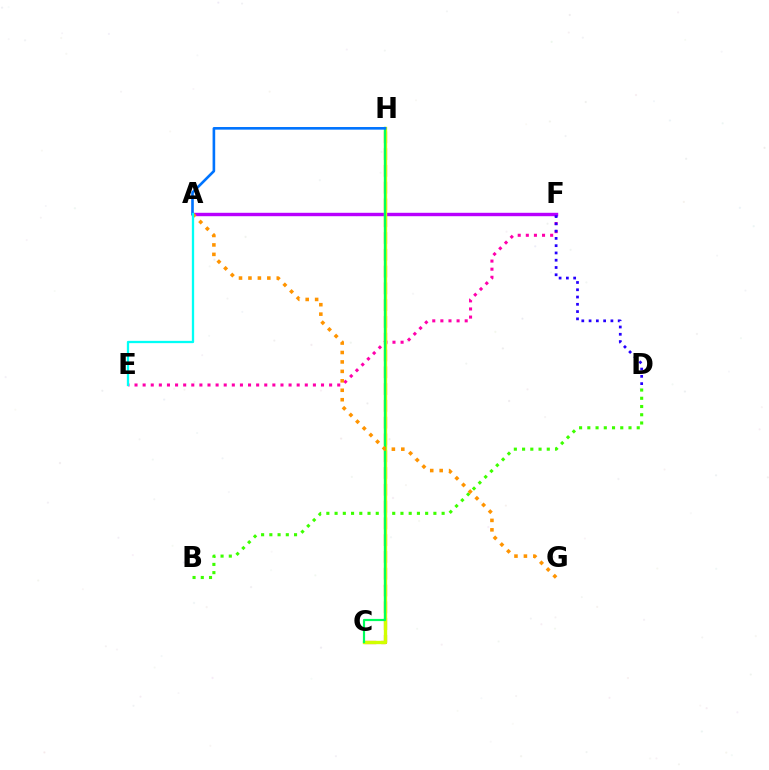{('C', 'H'): [{'color': '#ff0000', 'line_style': 'dashed', 'thickness': 2.28}, {'color': '#d1ff00', 'line_style': 'solid', 'thickness': 2.41}, {'color': '#00ff5c', 'line_style': 'solid', 'thickness': 1.58}], ('E', 'F'): [{'color': '#ff00ac', 'line_style': 'dotted', 'thickness': 2.2}], ('A', 'F'): [{'color': '#b900ff', 'line_style': 'solid', 'thickness': 2.45}], ('B', 'D'): [{'color': '#3dff00', 'line_style': 'dotted', 'thickness': 2.24}], ('D', 'F'): [{'color': '#2500ff', 'line_style': 'dotted', 'thickness': 1.98}], ('A', 'G'): [{'color': '#ff9400', 'line_style': 'dotted', 'thickness': 2.57}], ('A', 'H'): [{'color': '#0074ff', 'line_style': 'solid', 'thickness': 1.89}], ('A', 'E'): [{'color': '#00fff6', 'line_style': 'solid', 'thickness': 1.65}]}